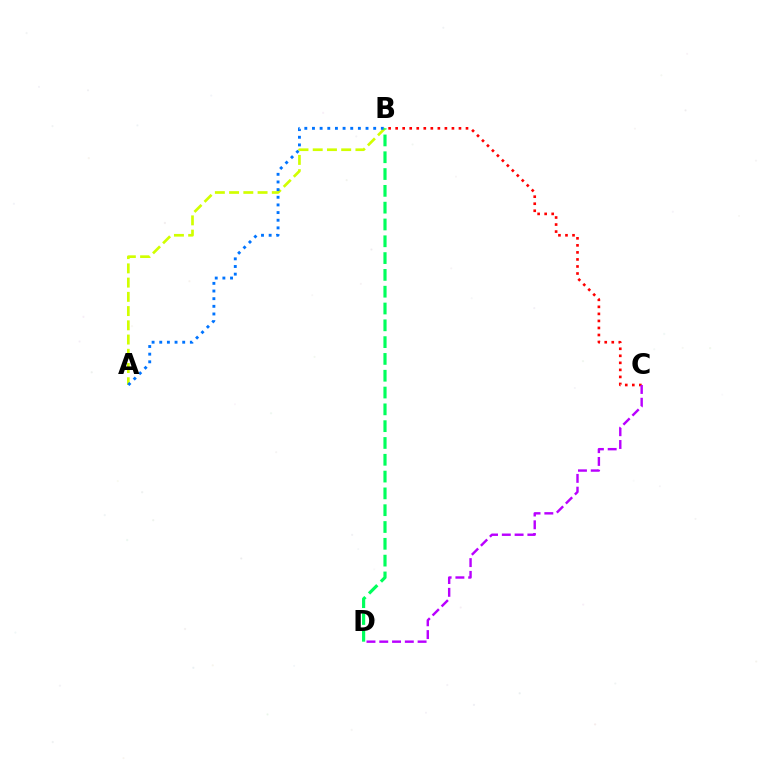{('A', 'B'): [{'color': '#d1ff00', 'line_style': 'dashed', 'thickness': 1.93}, {'color': '#0074ff', 'line_style': 'dotted', 'thickness': 2.08}], ('B', 'C'): [{'color': '#ff0000', 'line_style': 'dotted', 'thickness': 1.91}], ('C', 'D'): [{'color': '#b900ff', 'line_style': 'dashed', 'thickness': 1.74}], ('B', 'D'): [{'color': '#00ff5c', 'line_style': 'dashed', 'thickness': 2.28}]}